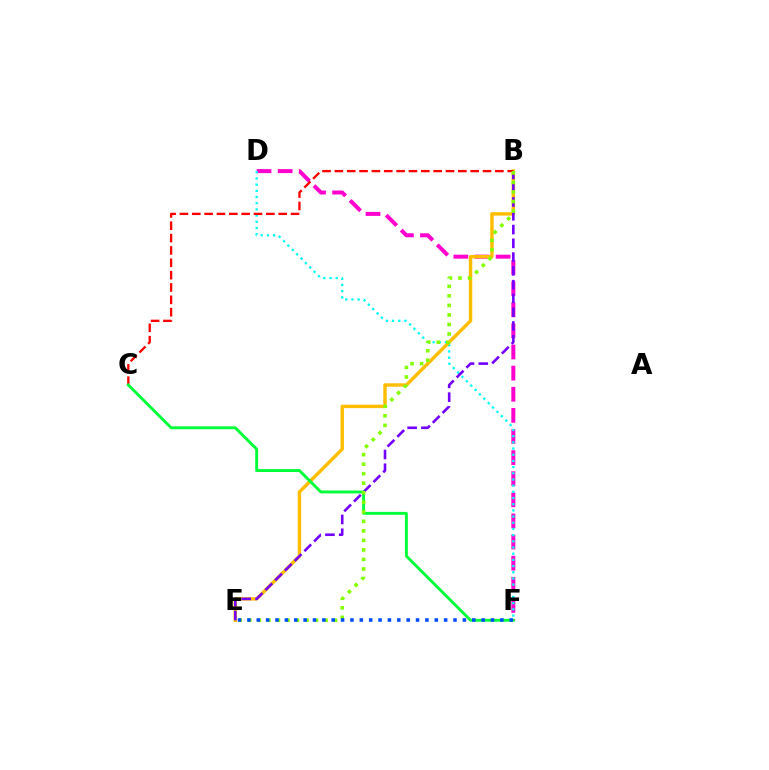{('D', 'F'): [{'color': '#ff00cf', 'line_style': 'dashed', 'thickness': 2.87}, {'color': '#00fff6', 'line_style': 'dotted', 'thickness': 1.68}], ('B', 'E'): [{'color': '#ffbd00', 'line_style': 'solid', 'thickness': 2.47}, {'color': '#7200ff', 'line_style': 'dashed', 'thickness': 1.87}, {'color': '#84ff00', 'line_style': 'dotted', 'thickness': 2.59}], ('B', 'C'): [{'color': '#ff0000', 'line_style': 'dashed', 'thickness': 1.68}], ('C', 'F'): [{'color': '#00ff39', 'line_style': 'solid', 'thickness': 2.09}], ('E', 'F'): [{'color': '#004bff', 'line_style': 'dotted', 'thickness': 2.55}]}